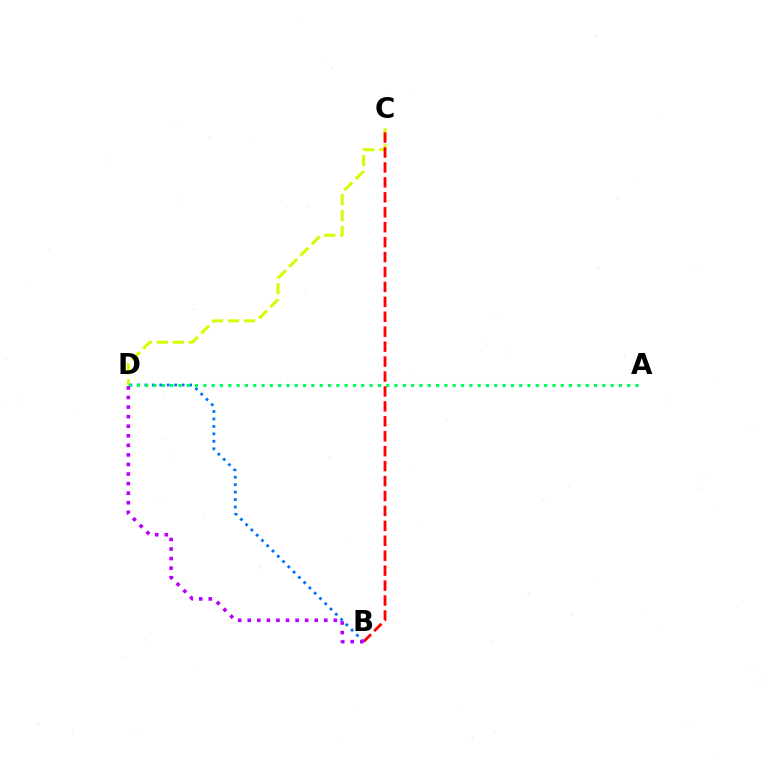{('C', 'D'): [{'color': '#d1ff00', 'line_style': 'dashed', 'thickness': 2.18}], ('B', 'C'): [{'color': '#ff0000', 'line_style': 'dashed', 'thickness': 2.03}], ('B', 'D'): [{'color': '#0074ff', 'line_style': 'dotted', 'thickness': 2.03}, {'color': '#b900ff', 'line_style': 'dotted', 'thickness': 2.6}], ('A', 'D'): [{'color': '#00ff5c', 'line_style': 'dotted', 'thickness': 2.26}]}